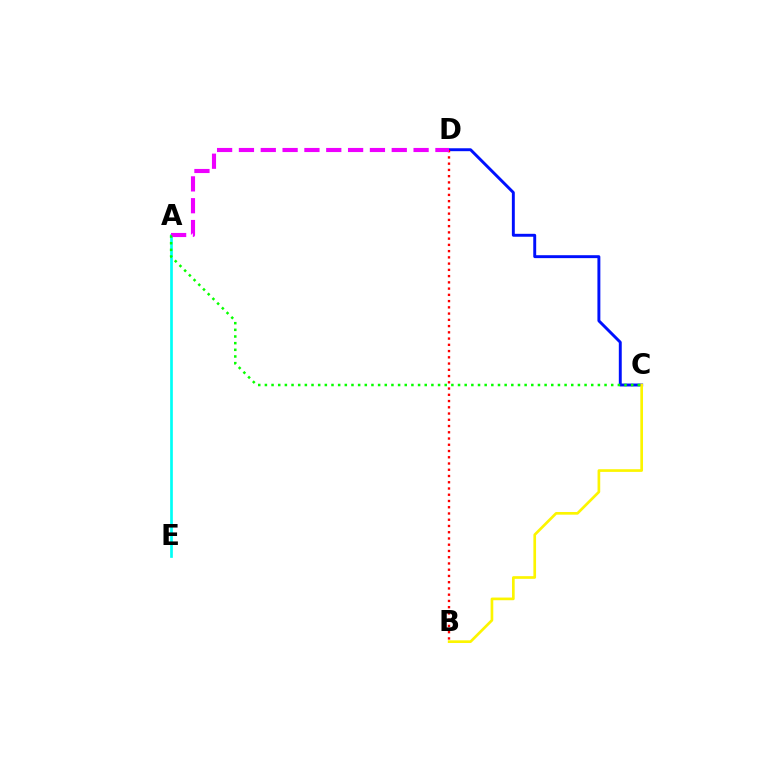{('A', 'E'): [{'color': '#00fff6', 'line_style': 'solid', 'thickness': 1.94}], ('C', 'D'): [{'color': '#0010ff', 'line_style': 'solid', 'thickness': 2.1}], ('B', 'C'): [{'color': '#fcf500', 'line_style': 'solid', 'thickness': 1.93}], ('B', 'D'): [{'color': '#ff0000', 'line_style': 'dotted', 'thickness': 1.7}], ('A', 'D'): [{'color': '#ee00ff', 'line_style': 'dashed', 'thickness': 2.97}], ('A', 'C'): [{'color': '#08ff00', 'line_style': 'dotted', 'thickness': 1.81}]}